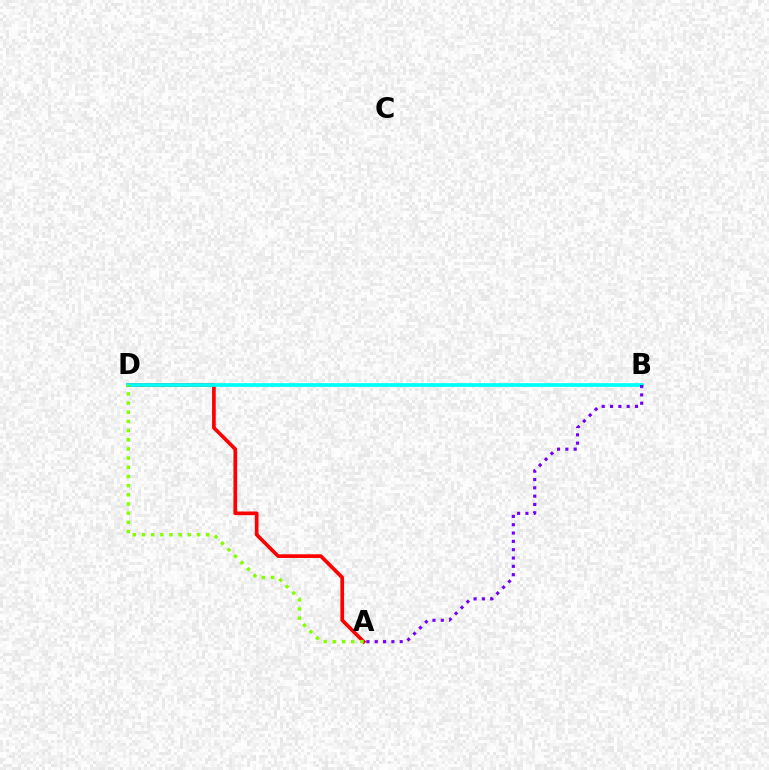{('A', 'D'): [{'color': '#ff0000', 'line_style': 'solid', 'thickness': 2.65}, {'color': '#84ff00', 'line_style': 'dotted', 'thickness': 2.49}], ('B', 'D'): [{'color': '#00fff6', 'line_style': 'solid', 'thickness': 2.68}], ('A', 'B'): [{'color': '#7200ff', 'line_style': 'dotted', 'thickness': 2.26}]}